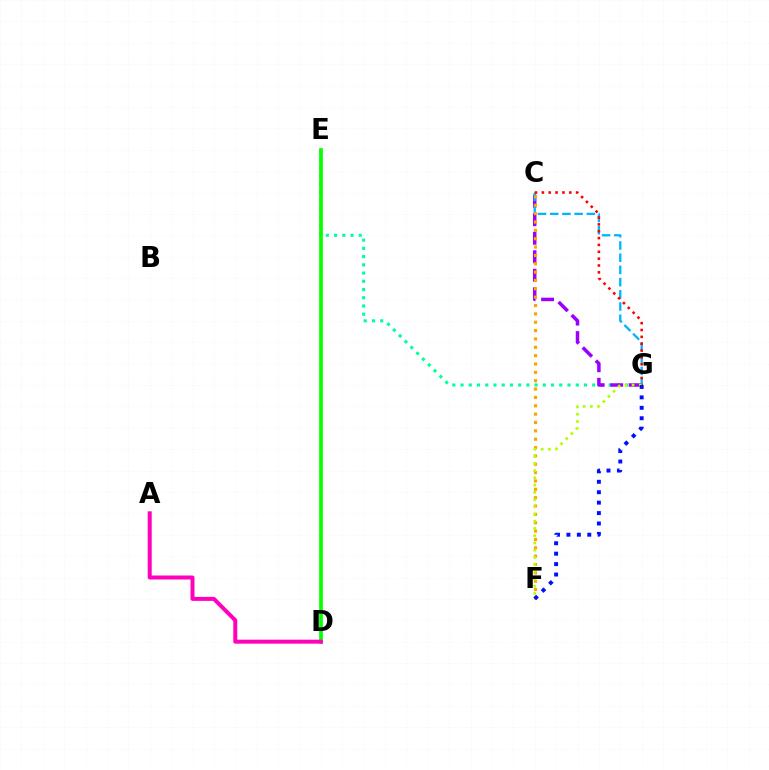{('E', 'G'): [{'color': '#00ff9d', 'line_style': 'dotted', 'thickness': 2.24}], ('C', 'G'): [{'color': '#9b00ff', 'line_style': 'dashed', 'thickness': 2.52}, {'color': '#00b5ff', 'line_style': 'dashed', 'thickness': 1.66}, {'color': '#ff0000', 'line_style': 'dotted', 'thickness': 1.86}], ('D', 'E'): [{'color': '#08ff00', 'line_style': 'solid', 'thickness': 2.66}], ('C', 'F'): [{'color': '#ffa500', 'line_style': 'dotted', 'thickness': 2.27}], ('A', 'D'): [{'color': '#ff00bd', 'line_style': 'solid', 'thickness': 2.88}], ('F', 'G'): [{'color': '#b3ff00', 'line_style': 'dotted', 'thickness': 1.96}, {'color': '#0010ff', 'line_style': 'dotted', 'thickness': 2.83}]}